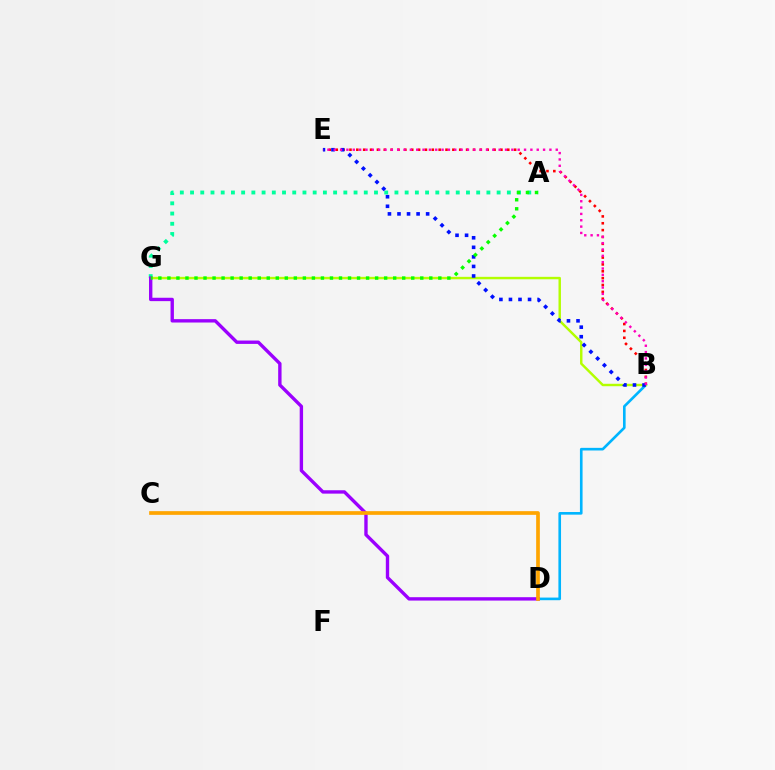{('B', 'D'): [{'color': '#00b5ff', 'line_style': 'solid', 'thickness': 1.9}], ('A', 'G'): [{'color': '#00ff9d', 'line_style': 'dotted', 'thickness': 2.78}, {'color': '#08ff00', 'line_style': 'dotted', 'thickness': 2.45}], ('B', 'E'): [{'color': '#ff0000', 'line_style': 'dotted', 'thickness': 1.86}, {'color': '#0010ff', 'line_style': 'dotted', 'thickness': 2.59}, {'color': '#ff00bd', 'line_style': 'dotted', 'thickness': 1.72}], ('B', 'G'): [{'color': '#b3ff00', 'line_style': 'solid', 'thickness': 1.76}], ('D', 'G'): [{'color': '#9b00ff', 'line_style': 'solid', 'thickness': 2.43}], ('C', 'D'): [{'color': '#ffa500', 'line_style': 'solid', 'thickness': 2.66}]}